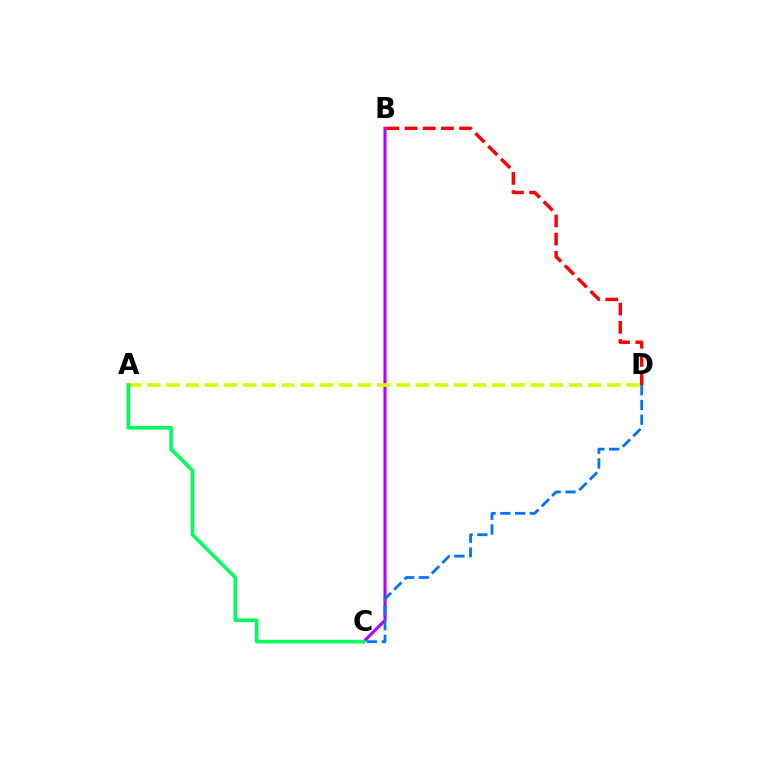{('B', 'C'): [{'color': '#b900ff', 'line_style': 'solid', 'thickness': 2.25}], ('C', 'D'): [{'color': '#0074ff', 'line_style': 'dashed', 'thickness': 2.01}], ('A', 'D'): [{'color': '#d1ff00', 'line_style': 'dashed', 'thickness': 2.6}], ('B', 'D'): [{'color': '#ff0000', 'line_style': 'dashed', 'thickness': 2.47}], ('A', 'C'): [{'color': '#00ff5c', 'line_style': 'solid', 'thickness': 2.59}]}